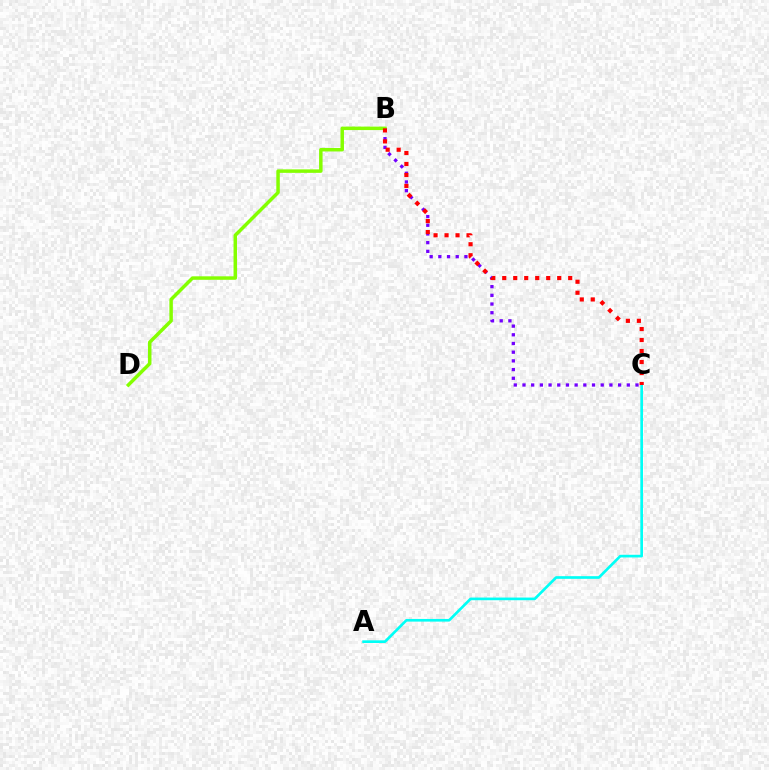{('B', 'C'): [{'color': '#7200ff', 'line_style': 'dotted', 'thickness': 2.36}, {'color': '#ff0000', 'line_style': 'dotted', 'thickness': 2.99}], ('A', 'C'): [{'color': '#00fff6', 'line_style': 'solid', 'thickness': 1.92}], ('B', 'D'): [{'color': '#84ff00', 'line_style': 'solid', 'thickness': 2.51}]}